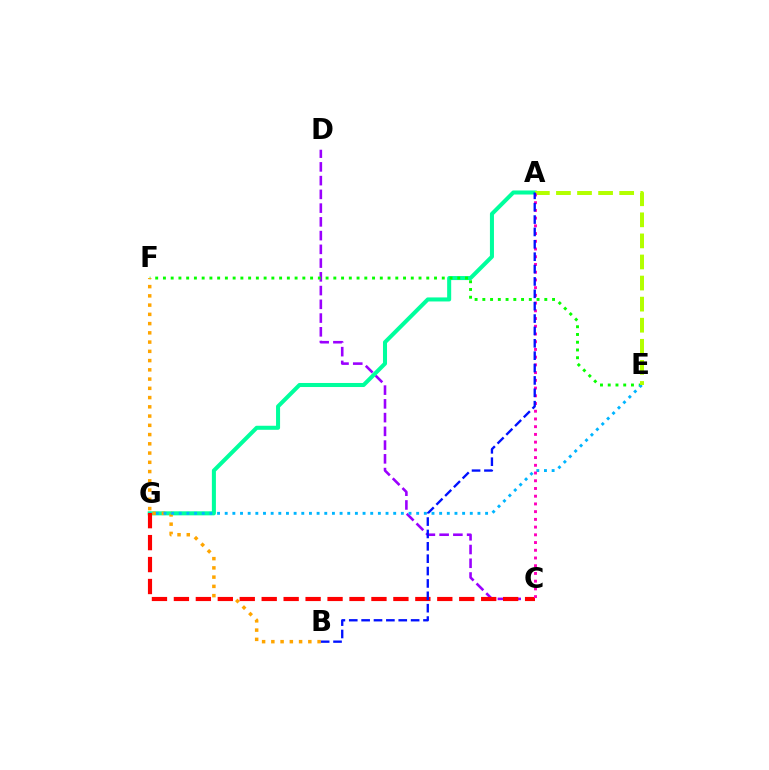{('C', 'D'): [{'color': '#9b00ff', 'line_style': 'dashed', 'thickness': 1.87}], ('A', 'G'): [{'color': '#00ff9d', 'line_style': 'solid', 'thickness': 2.91}], ('E', 'F'): [{'color': '#08ff00', 'line_style': 'dotted', 'thickness': 2.1}], ('B', 'F'): [{'color': '#ffa500', 'line_style': 'dotted', 'thickness': 2.51}], ('E', 'G'): [{'color': '#00b5ff', 'line_style': 'dotted', 'thickness': 2.08}], ('A', 'E'): [{'color': '#b3ff00', 'line_style': 'dashed', 'thickness': 2.86}], ('C', 'G'): [{'color': '#ff0000', 'line_style': 'dashed', 'thickness': 2.98}], ('A', 'C'): [{'color': '#ff00bd', 'line_style': 'dotted', 'thickness': 2.1}], ('A', 'B'): [{'color': '#0010ff', 'line_style': 'dashed', 'thickness': 1.68}]}